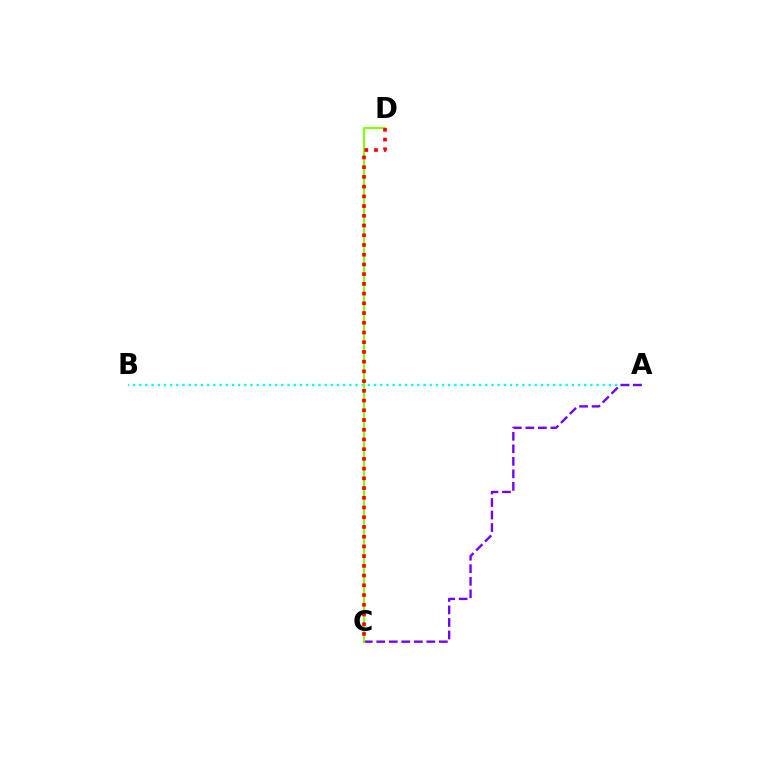{('A', 'B'): [{'color': '#00fff6', 'line_style': 'dotted', 'thickness': 1.68}], ('A', 'C'): [{'color': '#7200ff', 'line_style': 'dashed', 'thickness': 1.7}], ('C', 'D'): [{'color': '#84ff00', 'line_style': 'solid', 'thickness': 1.54}, {'color': '#ff0000', 'line_style': 'dotted', 'thickness': 2.64}]}